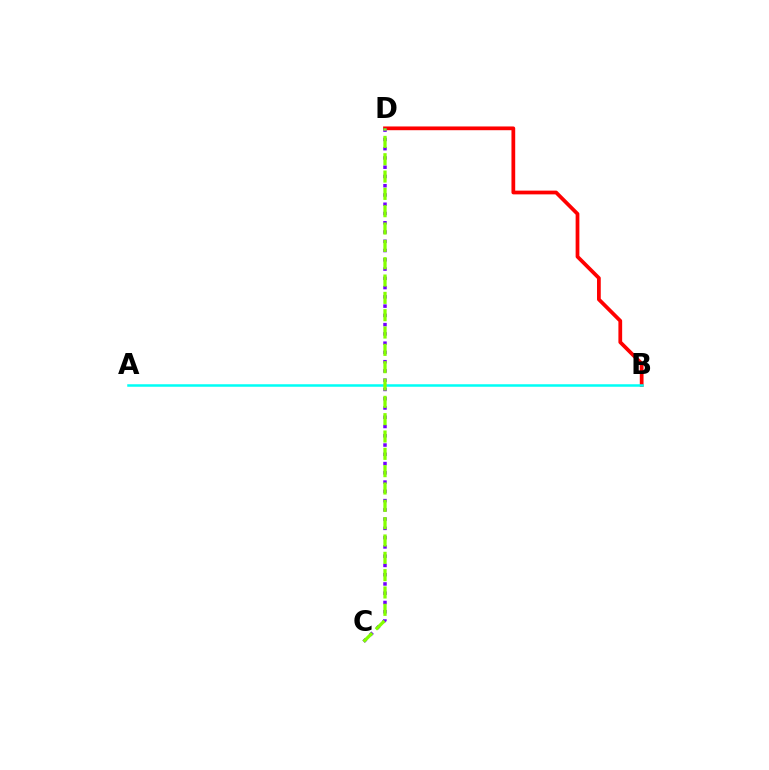{('B', 'D'): [{'color': '#ff0000', 'line_style': 'solid', 'thickness': 2.7}], ('A', 'B'): [{'color': '#00fff6', 'line_style': 'solid', 'thickness': 1.81}], ('C', 'D'): [{'color': '#7200ff', 'line_style': 'dotted', 'thickness': 2.52}, {'color': '#84ff00', 'line_style': 'dashed', 'thickness': 2.35}]}